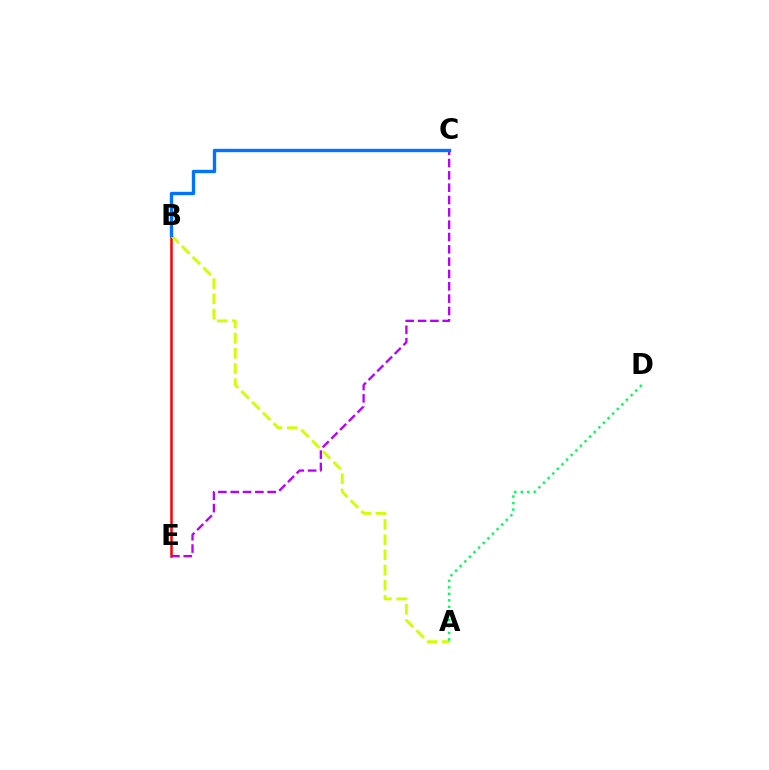{('B', 'E'): [{'color': '#ff0000', 'line_style': 'solid', 'thickness': 1.8}], ('A', 'B'): [{'color': '#d1ff00', 'line_style': 'dashed', 'thickness': 2.06}], ('C', 'E'): [{'color': '#b900ff', 'line_style': 'dashed', 'thickness': 1.67}], ('B', 'C'): [{'color': '#0074ff', 'line_style': 'solid', 'thickness': 2.42}], ('A', 'D'): [{'color': '#00ff5c', 'line_style': 'dotted', 'thickness': 1.77}]}